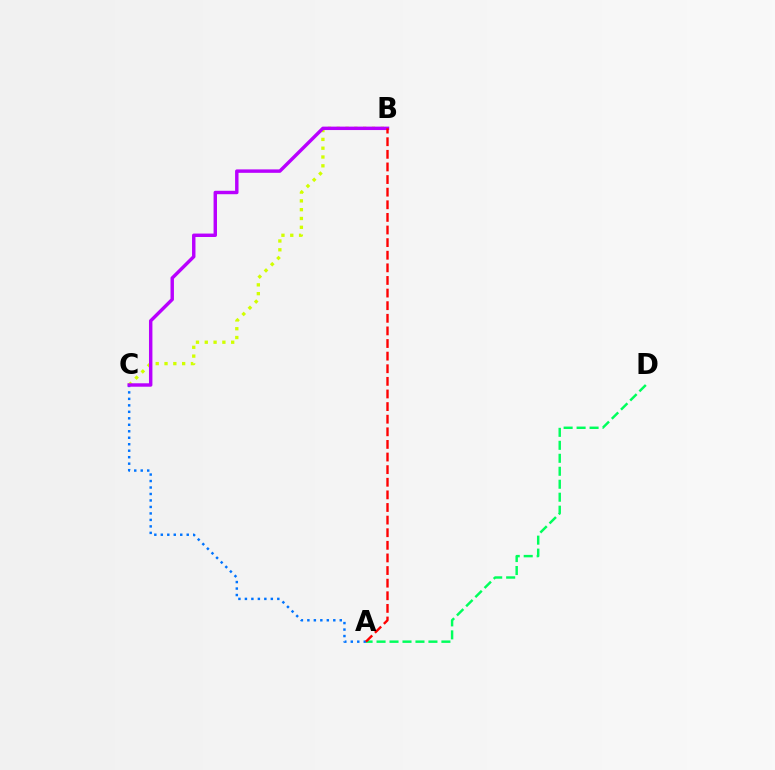{('B', 'C'): [{'color': '#d1ff00', 'line_style': 'dotted', 'thickness': 2.39}, {'color': '#b900ff', 'line_style': 'solid', 'thickness': 2.47}], ('A', 'D'): [{'color': '#00ff5c', 'line_style': 'dashed', 'thickness': 1.76}], ('A', 'C'): [{'color': '#0074ff', 'line_style': 'dotted', 'thickness': 1.76}], ('A', 'B'): [{'color': '#ff0000', 'line_style': 'dashed', 'thickness': 1.71}]}